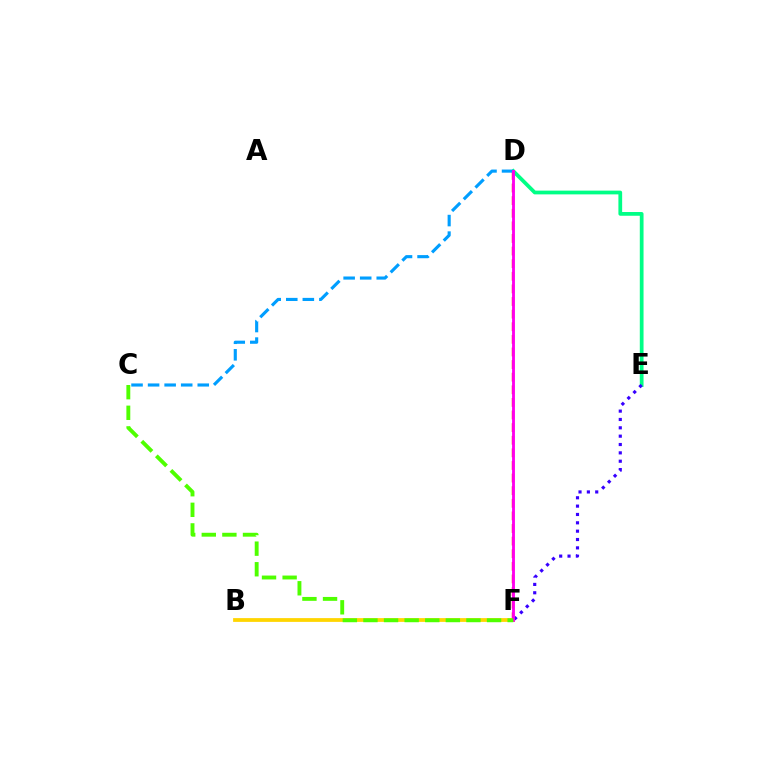{('D', 'E'): [{'color': '#00ff86', 'line_style': 'solid', 'thickness': 2.7}], ('D', 'F'): [{'color': '#ff0000', 'line_style': 'dashed', 'thickness': 1.71}, {'color': '#ff00ed', 'line_style': 'solid', 'thickness': 2.06}], ('B', 'F'): [{'color': '#ffd500', 'line_style': 'solid', 'thickness': 2.72}], ('E', 'F'): [{'color': '#3700ff', 'line_style': 'dotted', 'thickness': 2.27}], ('C', 'D'): [{'color': '#009eff', 'line_style': 'dashed', 'thickness': 2.25}], ('C', 'F'): [{'color': '#4fff00', 'line_style': 'dashed', 'thickness': 2.8}]}